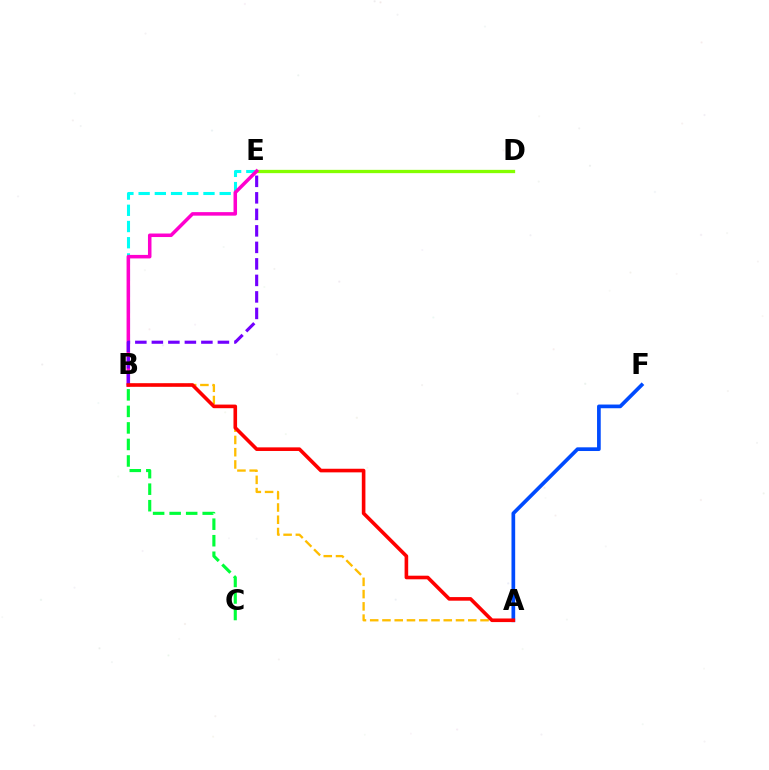{('B', 'E'): [{'color': '#00fff6', 'line_style': 'dashed', 'thickness': 2.2}, {'color': '#ff00cf', 'line_style': 'solid', 'thickness': 2.53}, {'color': '#7200ff', 'line_style': 'dashed', 'thickness': 2.24}], ('A', 'B'): [{'color': '#ffbd00', 'line_style': 'dashed', 'thickness': 1.67}, {'color': '#ff0000', 'line_style': 'solid', 'thickness': 2.6}], ('B', 'C'): [{'color': '#00ff39', 'line_style': 'dashed', 'thickness': 2.25}], ('D', 'E'): [{'color': '#84ff00', 'line_style': 'solid', 'thickness': 2.37}], ('A', 'F'): [{'color': '#004bff', 'line_style': 'solid', 'thickness': 2.66}]}